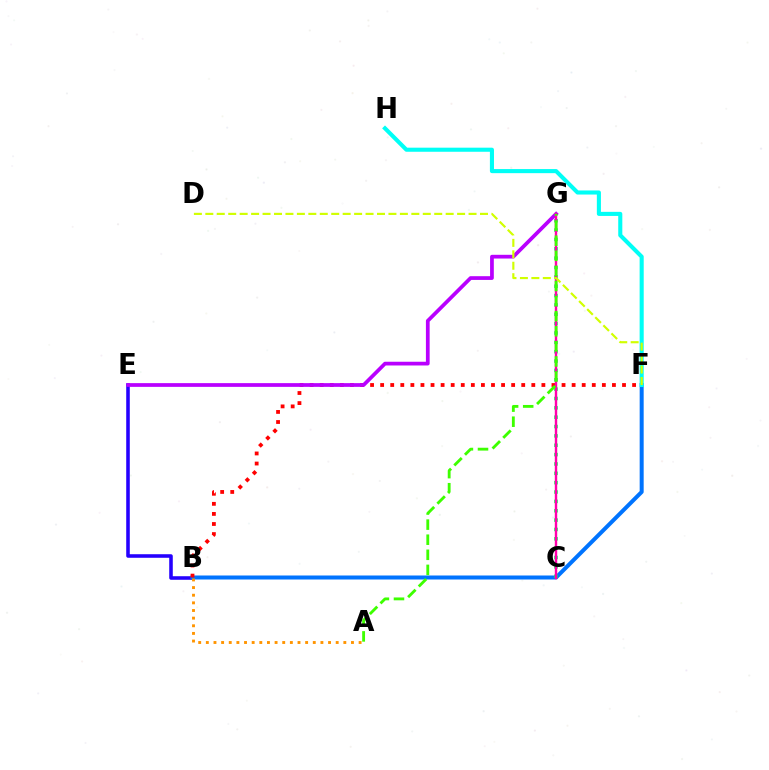{('B', 'E'): [{'color': '#2500ff', 'line_style': 'solid', 'thickness': 2.57}], ('B', 'F'): [{'color': '#0074ff', 'line_style': 'solid', 'thickness': 2.89}, {'color': '#ff0000', 'line_style': 'dotted', 'thickness': 2.74}], ('A', 'B'): [{'color': '#ff9400', 'line_style': 'dotted', 'thickness': 2.08}], ('C', 'G'): [{'color': '#00ff5c', 'line_style': 'dotted', 'thickness': 2.54}, {'color': '#ff00ac', 'line_style': 'solid', 'thickness': 1.74}], ('E', 'G'): [{'color': '#b900ff', 'line_style': 'solid', 'thickness': 2.69}], ('A', 'G'): [{'color': '#3dff00', 'line_style': 'dashed', 'thickness': 2.05}], ('F', 'H'): [{'color': '#00fff6', 'line_style': 'solid', 'thickness': 2.94}], ('D', 'F'): [{'color': '#d1ff00', 'line_style': 'dashed', 'thickness': 1.55}]}